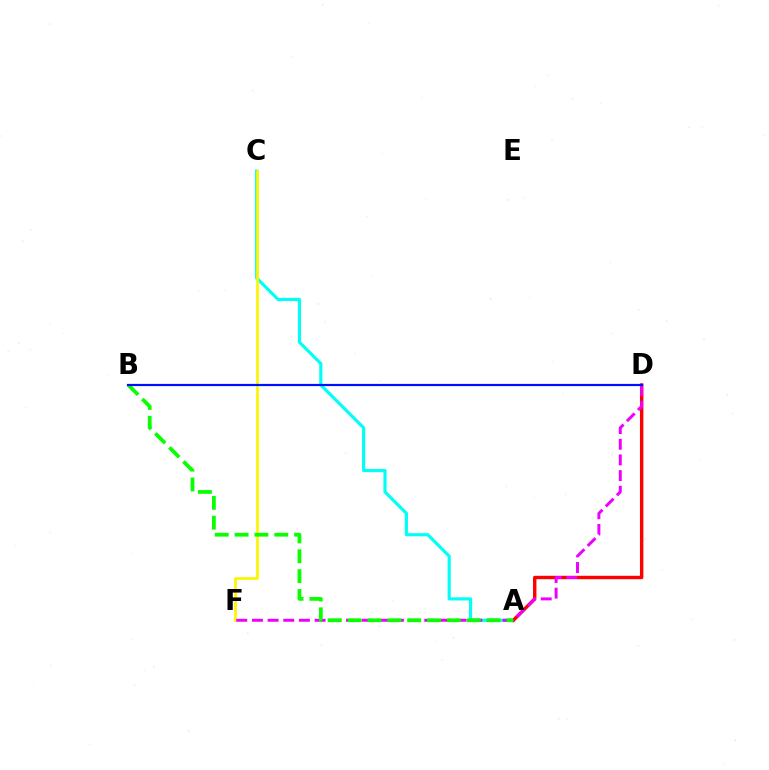{('A', 'C'): [{'color': '#00fff6', 'line_style': 'solid', 'thickness': 2.27}], ('A', 'D'): [{'color': '#ff0000', 'line_style': 'solid', 'thickness': 2.45}], ('C', 'F'): [{'color': '#fcf500', 'line_style': 'solid', 'thickness': 1.93}], ('D', 'F'): [{'color': '#ee00ff', 'line_style': 'dashed', 'thickness': 2.13}], ('A', 'B'): [{'color': '#08ff00', 'line_style': 'dashed', 'thickness': 2.7}], ('B', 'D'): [{'color': '#0010ff', 'line_style': 'solid', 'thickness': 1.59}]}